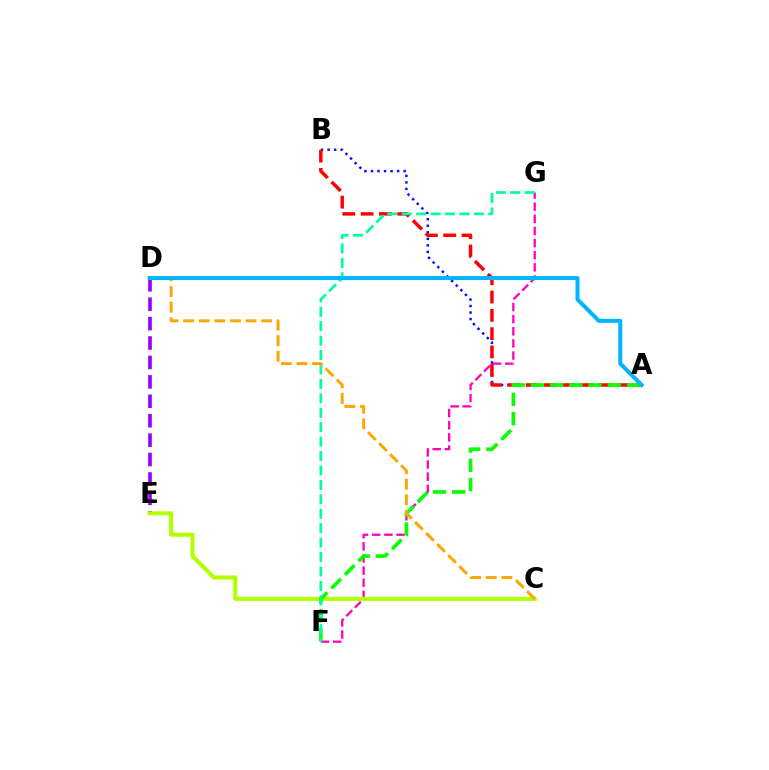{('D', 'E'): [{'color': '#9b00ff', 'line_style': 'dashed', 'thickness': 2.64}], ('A', 'B'): [{'color': '#0010ff', 'line_style': 'dotted', 'thickness': 1.77}, {'color': '#ff0000', 'line_style': 'dashed', 'thickness': 2.49}], ('F', 'G'): [{'color': '#ff00bd', 'line_style': 'dashed', 'thickness': 1.65}, {'color': '#00ff9d', 'line_style': 'dashed', 'thickness': 1.96}], ('C', 'E'): [{'color': '#b3ff00', 'line_style': 'solid', 'thickness': 2.94}], ('A', 'F'): [{'color': '#08ff00', 'line_style': 'dashed', 'thickness': 2.61}], ('C', 'D'): [{'color': '#ffa500', 'line_style': 'dashed', 'thickness': 2.12}], ('A', 'D'): [{'color': '#00b5ff', 'line_style': 'solid', 'thickness': 2.87}]}